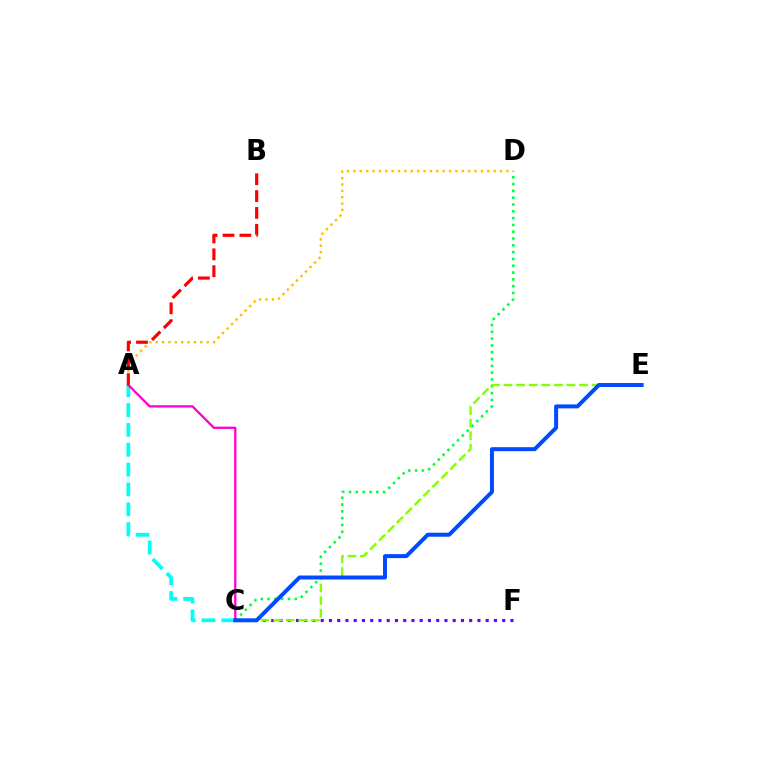{('C', 'D'): [{'color': '#00ff39', 'line_style': 'dotted', 'thickness': 1.85}], ('A', 'C'): [{'color': '#00fff6', 'line_style': 'dashed', 'thickness': 2.7}, {'color': '#ff00cf', 'line_style': 'solid', 'thickness': 1.66}], ('C', 'F'): [{'color': '#7200ff', 'line_style': 'dotted', 'thickness': 2.24}], ('A', 'D'): [{'color': '#ffbd00', 'line_style': 'dotted', 'thickness': 1.73}], ('C', 'E'): [{'color': '#84ff00', 'line_style': 'dashed', 'thickness': 1.71}, {'color': '#004bff', 'line_style': 'solid', 'thickness': 2.86}], ('A', 'B'): [{'color': '#ff0000', 'line_style': 'dashed', 'thickness': 2.29}]}